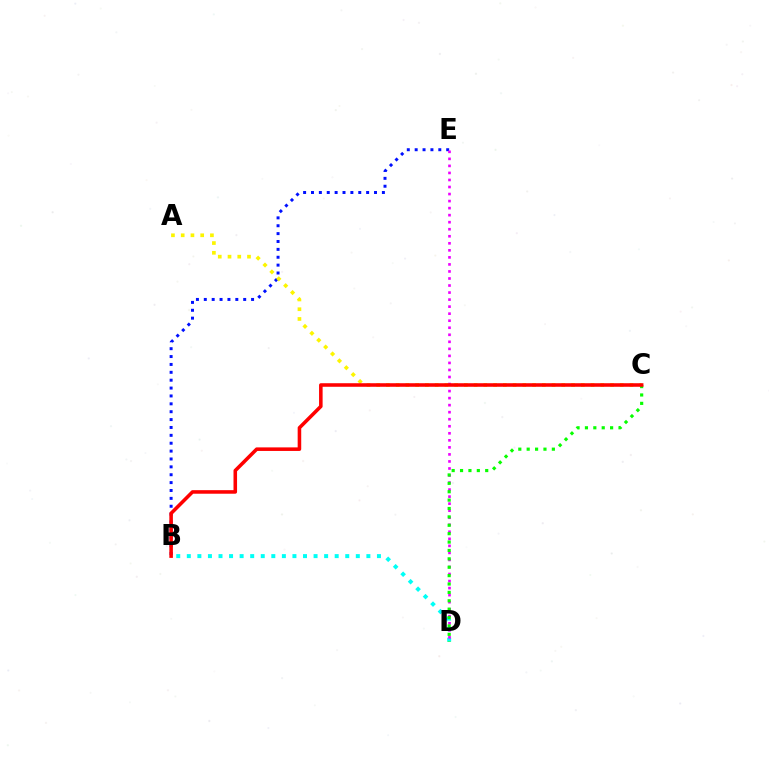{('B', 'E'): [{'color': '#0010ff', 'line_style': 'dotted', 'thickness': 2.14}], ('B', 'D'): [{'color': '#00fff6', 'line_style': 'dotted', 'thickness': 2.87}], ('A', 'C'): [{'color': '#fcf500', 'line_style': 'dotted', 'thickness': 2.65}], ('D', 'E'): [{'color': '#ee00ff', 'line_style': 'dotted', 'thickness': 1.91}], ('C', 'D'): [{'color': '#08ff00', 'line_style': 'dotted', 'thickness': 2.28}], ('B', 'C'): [{'color': '#ff0000', 'line_style': 'solid', 'thickness': 2.56}]}